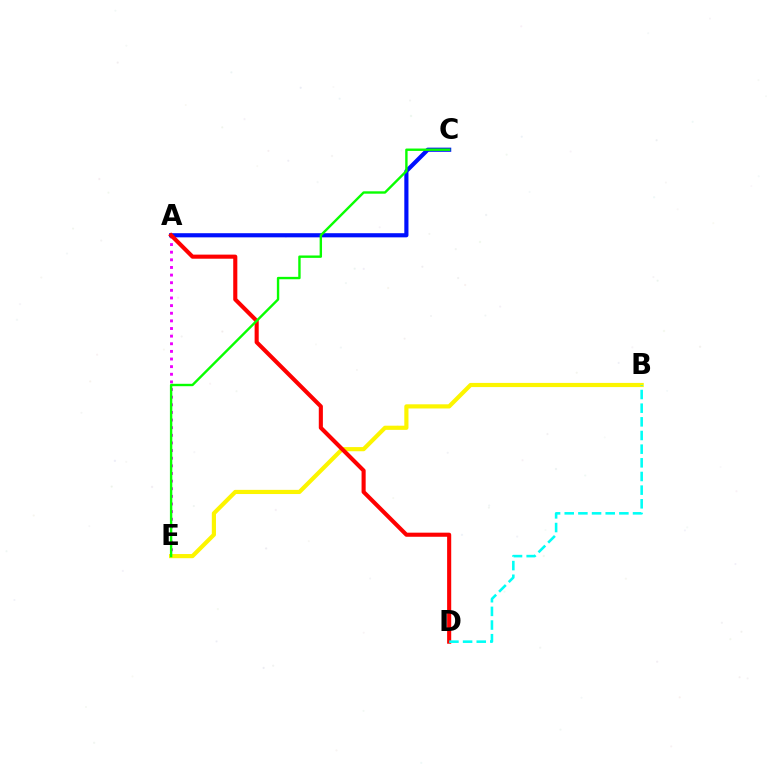{('A', 'E'): [{'color': '#ee00ff', 'line_style': 'dotted', 'thickness': 2.07}], ('A', 'C'): [{'color': '#0010ff', 'line_style': 'solid', 'thickness': 2.99}], ('B', 'E'): [{'color': '#fcf500', 'line_style': 'solid', 'thickness': 3.0}], ('A', 'D'): [{'color': '#ff0000', 'line_style': 'solid', 'thickness': 2.95}], ('B', 'D'): [{'color': '#00fff6', 'line_style': 'dashed', 'thickness': 1.86}], ('C', 'E'): [{'color': '#08ff00', 'line_style': 'solid', 'thickness': 1.72}]}